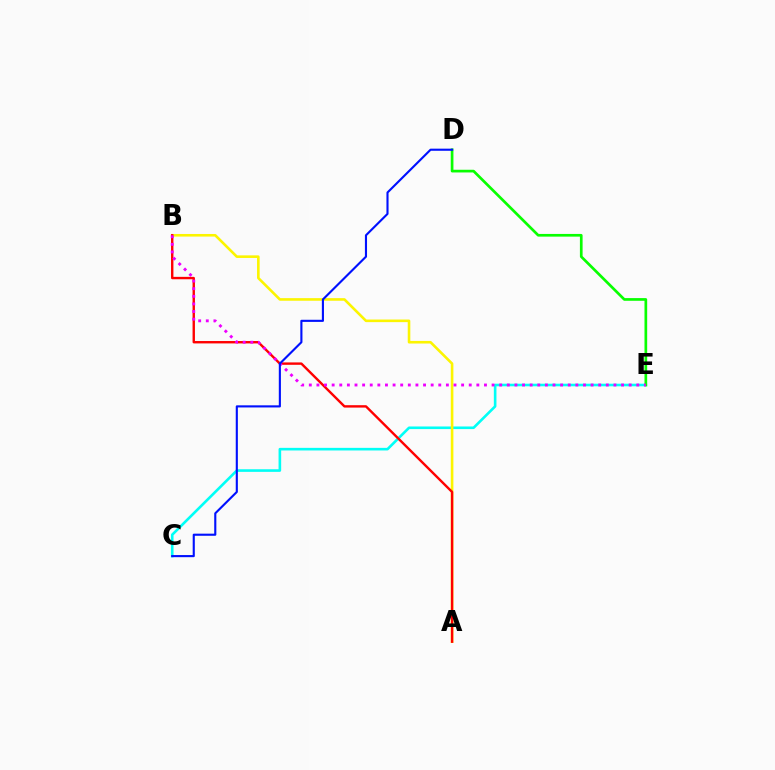{('C', 'E'): [{'color': '#00fff6', 'line_style': 'solid', 'thickness': 1.88}], ('A', 'B'): [{'color': '#fcf500', 'line_style': 'solid', 'thickness': 1.87}, {'color': '#ff0000', 'line_style': 'solid', 'thickness': 1.72}], ('D', 'E'): [{'color': '#08ff00', 'line_style': 'solid', 'thickness': 1.94}], ('B', 'E'): [{'color': '#ee00ff', 'line_style': 'dotted', 'thickness': 2.07}], ('C', 'D'): [{'color': '#0010ff', 'line_style': 'solid', 'thickness': 1.53}]}